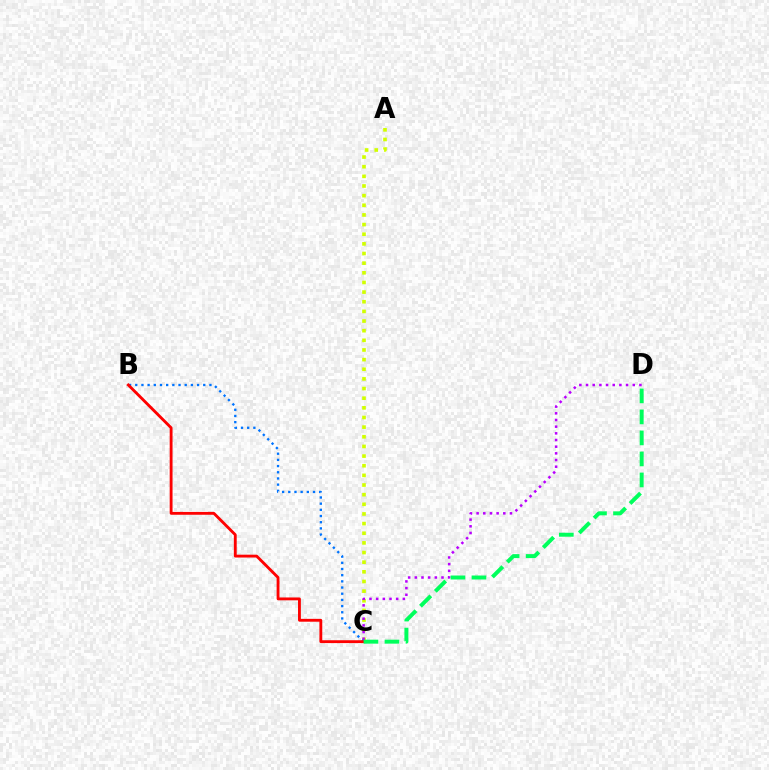{('A', 'C'): [{'color': '#d1ff00', 'line_style': 'dotted', 'thickness': 2.62}], ('C', 'D'): [{'color': '#b900ff', 'line_style': 'dotted', 'thickness': 1.81}, {'color': '#00ff5c', 'line_style': 'dashed', 'thickness': 2.85}], ('B', 'C'): [{'color': '#0074ff', 'line_style': 'dotted', 'thickness': 1.68}, {'color': '#ff0000', 'line_style': 'solid', 'thickness': 2.05}]}